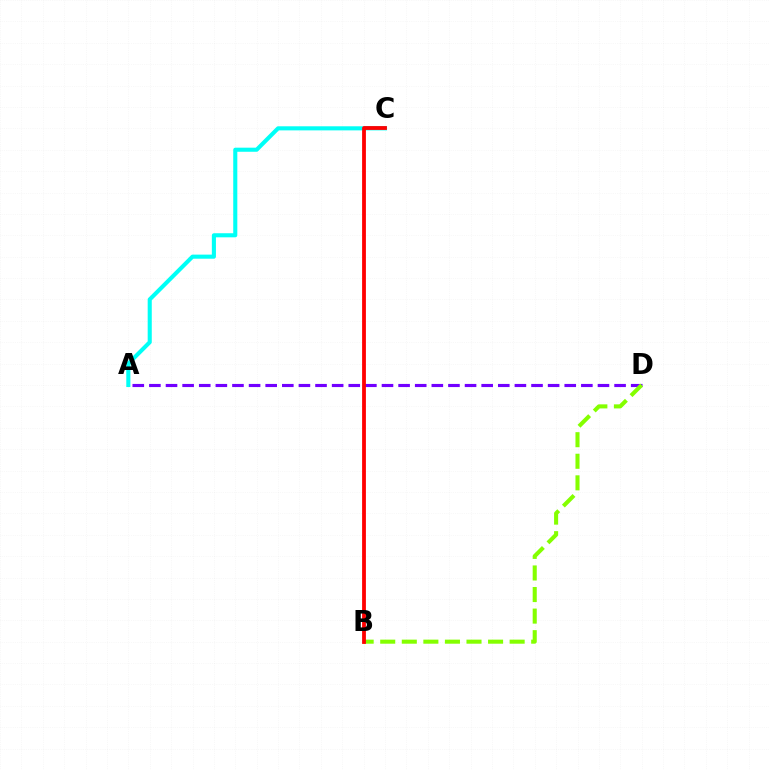{('A', 'D'): [{'color': '#7200ff', 'line_style': 'dashed', 'thickness': 2.26}], ('A', 'C'): [{'color': '#00fff6', 'line_style': 'solid', 'thickness': 2.94}], ('B', 'D'): [{'color': '#84ff00', 'line_style': 'dashed', 'thickness': 2.93}], ('B', 'C'): [{'color': '#ff0000', 'line_style': 'solid', 'thickness': 2.74}]}